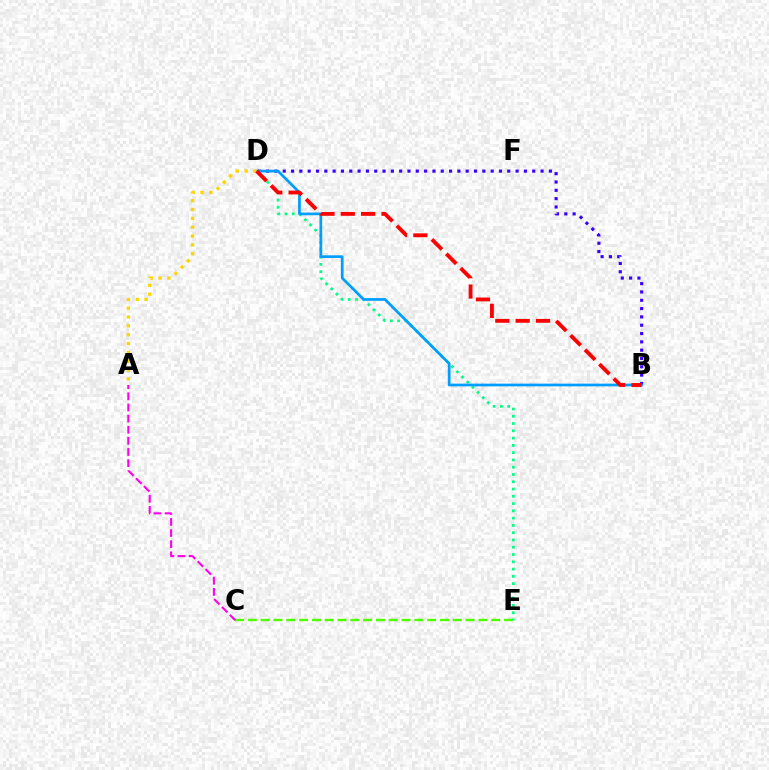{('B', 'D'): [{'color': '#3700ff', 'line_style': 'dotted', 'thickness': 2.26}, {'color': '#009eff', 'line_style': 'solid', 'thickness': 1.96}, {'color': '#ff0000', 'line_style': 'dashed', 'thickness': 2.76}], ('C', 'E'): [{'color': '#4fff00', 'line_style': 'dashed', 'thickness': 1.74}], ('D', 'E'): [{'color': '#00ff86', 'line_style': 'dotted', 'thickness': 1.98}], ('A', 'D'): [{'color': '#ffd500', 'line_style': 'dotted', 'thickness': 2.4}], ('A', 'C'): [{'color': '#ff00ed', 'line_style': 'dashed', 'thickness': 1.51}]}